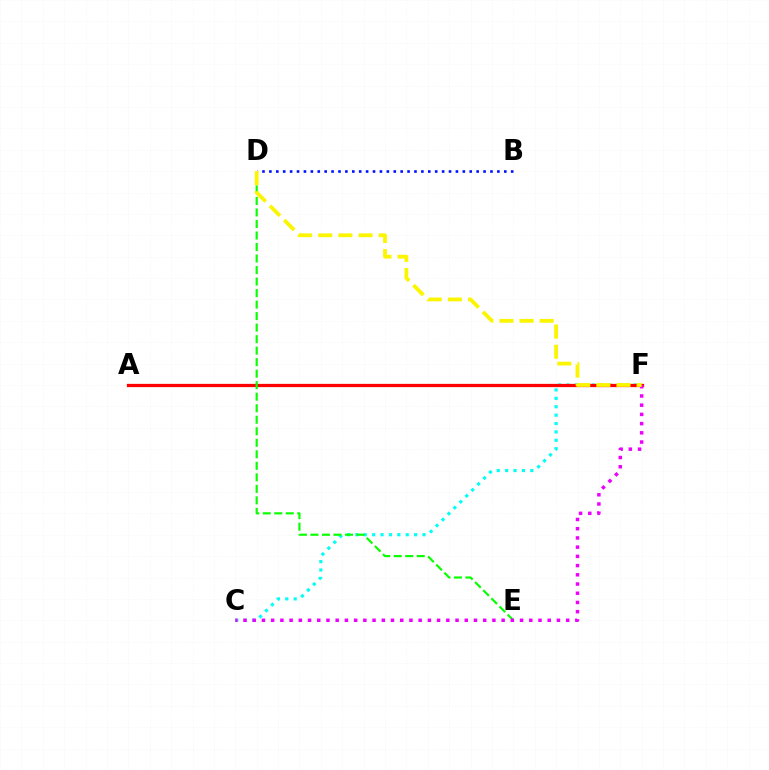{('B', 'D'): [{'color': '#0010ff', 'line_style': 'dotted', 'thickness': 1.88}], ('C', 'F'): [{'color': '#00fff6', 'line_style': 'dotted', 'thickness': 2.28}, {'color': '#ee00ff', 'line_style': 'dotted', 'thickness': 2.5}], ('A', 'F'): [{'color': '#ff0000', 'line_style': 'solid', 'thickness': 2.35}], ('D', 'E'): [{'color': '#08ff00', 'line_style': 'dashed', 'thickness': 1.56}], ('D', 'F'): [{'color': '#fcf500', 'line_style': 'dashed', 'thickness': 2.74}]}